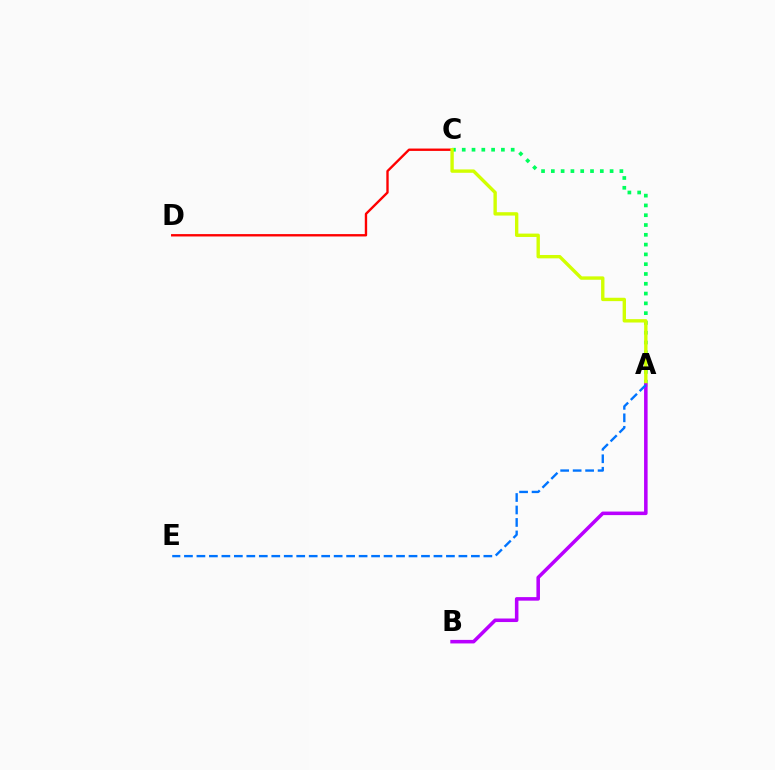{('C', 'D'): [{'color': '#ff0000', 'line_style': 'solid', 'thickness': 1.7}], ('A', 'C'): [{'color': '#00ff5c', 'line_style': 'dotted', 'thickness': 2.66}, {'color': '#d1ff00', 'line_style': 'solid', 'thickness': 2.43}], ('A', 'B'): [{'color': '#b900ff', 'line_style': 'solid', 'thickness': 2.55}], ('A', 'E'): [{'color': '#0074ff', 'line_style': 'dashed', 'thickness': 1.69}]}